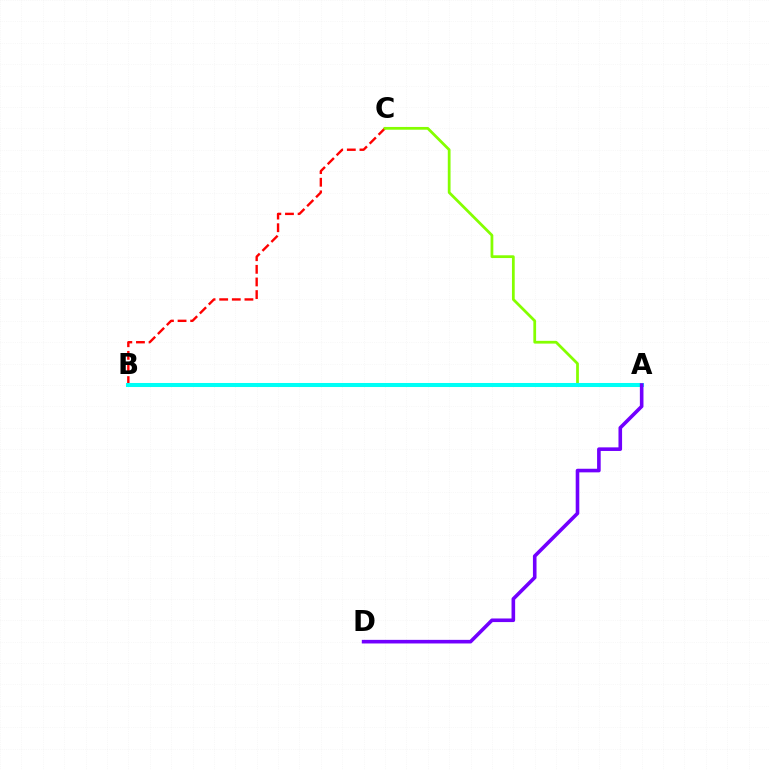{('B', 'C'): [{'color': '#ff0000', 'line_style': 'dashed', 'thickness': 1.71}], ('A', 'C'): [{'color': '#84ff00', 'line_style': 'solid', 'thickness': 1.99}], ('A', 'B'): [{'color': '#00fff6', 'line_style': 'solid', 'thickness': 2.91}], ('A', 'D'): [{'color': '#7200ff', 'line_style': 'solid', 'thickness': 2.59}]}